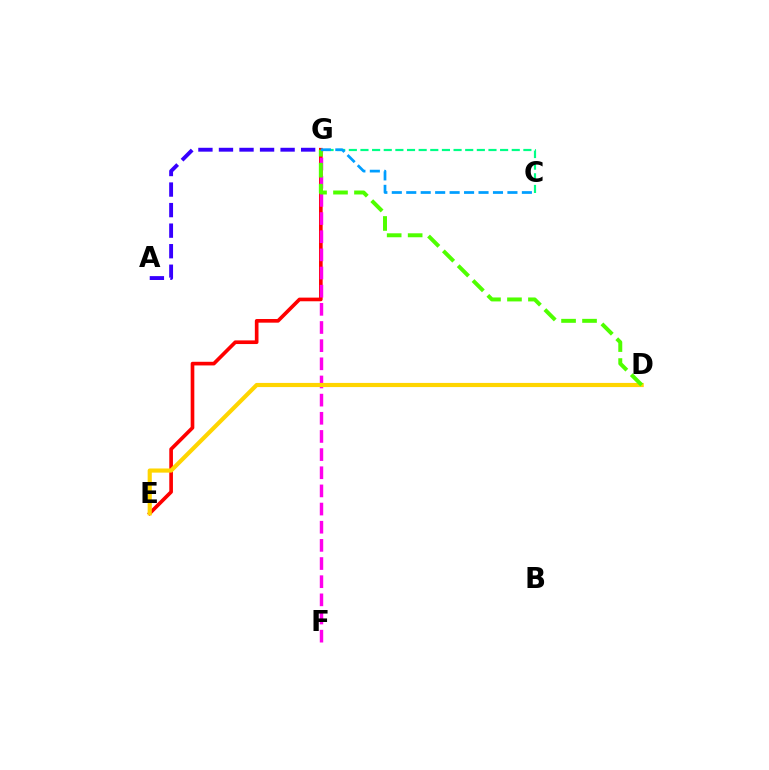{('E', 'G'): [{'color': '#ff0000', 'line_style': 'solid', 'thickness': 2.63}], ('F', 'G'): [{'color': '#ff00ed', 'line_style': 'dashed', 'thickness': 2.47}], ('D', 'E'): [{'color': '#ffd500', 'line_style': 'solid', 'thickness': 2.99}], ('A', 'G'): [{'color': '#3700ff', 'line_style': 'dashed', 'thickness': 2.79}], ('D', 'G'): [{'color': '#4fff00', 'line_style': 'dashed', 'thickness': 2.85}], ('C', 'G'): [{'color': '#00ff86', 'line_style': 'dashed', 'thickness': 1.58}, {'color': '#009eff', 'line_style': 'dashed', 'thickness': 1.96}]}